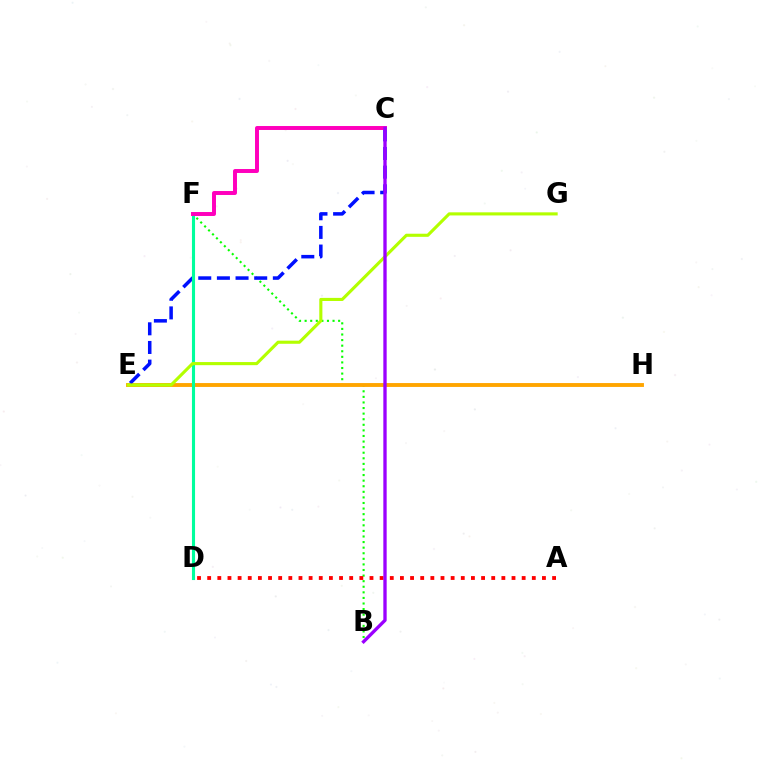{('B', 'F'): [{'color': '#08ff00', 'line_style': 'dotted', 'thickness': 1.52}], ('A', 'D'): [{'color': '#ff0000', 'line_style': 'dotted', 'thickness': 2.76}], ('E', 'H'): [{'color': '#ffa500', 'line_style': 'solid', 'thickness': 2.79}], ('D', 'F'): [{'color': '#00b5ff', 'line_style': 'solid', 'thickness': 1.87}, {'color': '#00ff9d', 'line_style': 'solid', 'thickness': 2.23}], ('C', 'E'): [{'color': '#0010ff', 'line_style': 'dashed', 'thickness': 2.53}], ('C', 'F'): [{'color': '#ff00bd', 'line_style': 'solid', 'thickness': 2.84}], ('E', 'G'): [{'color': '#b3ff00', 'line_style': 'solid', 'thickness': 2.24}], ('B', 'C'): [{'color': '#9b00ff', 'line_style': 'solid', 'thickness': 2.4}]}